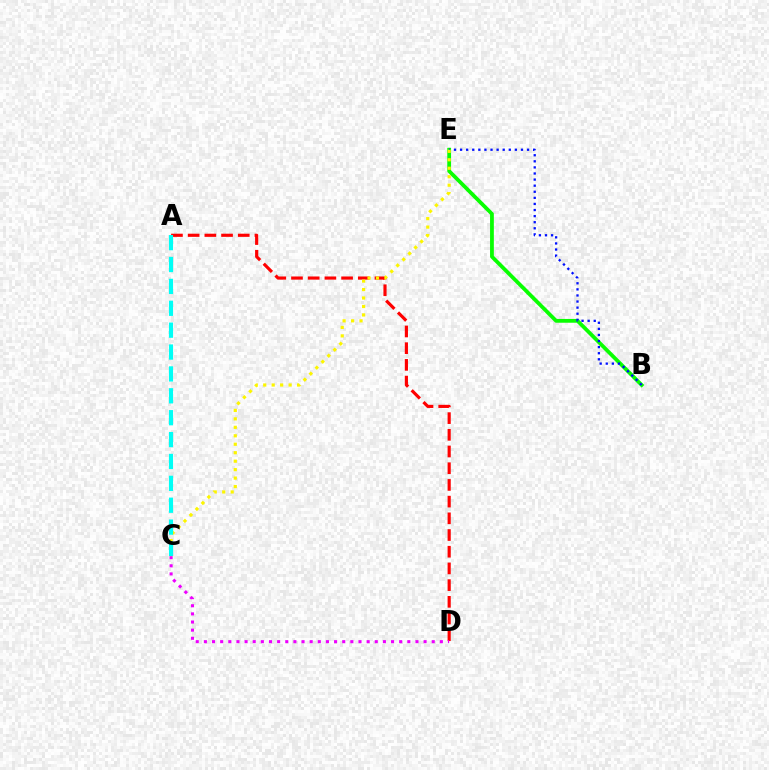{('B', 'E'): [{'color': '#08ff00', 'line_style': 'solid', 'thickness': 2.73}, {'color': '#0010ff', 'line_style': 'dotted', 'thickness': 1.65}], ('A', 'D'): [{'color': '#ff0000', 'line_style': 'dashed', 'thickness': 2.27}], ('C', 'D'): [{'color': '#ee00ff', 'line_style': 'dotted', 'thickness': 2.21}], ('C', 'E'): [{'color': '#fcf500', 'line_style': 'dotted', 'thickness': 2.3}], ('A', 'C'): [{'color': '#00fff6', 'line_style': 'dashed', 'thickness': 2.97}]}